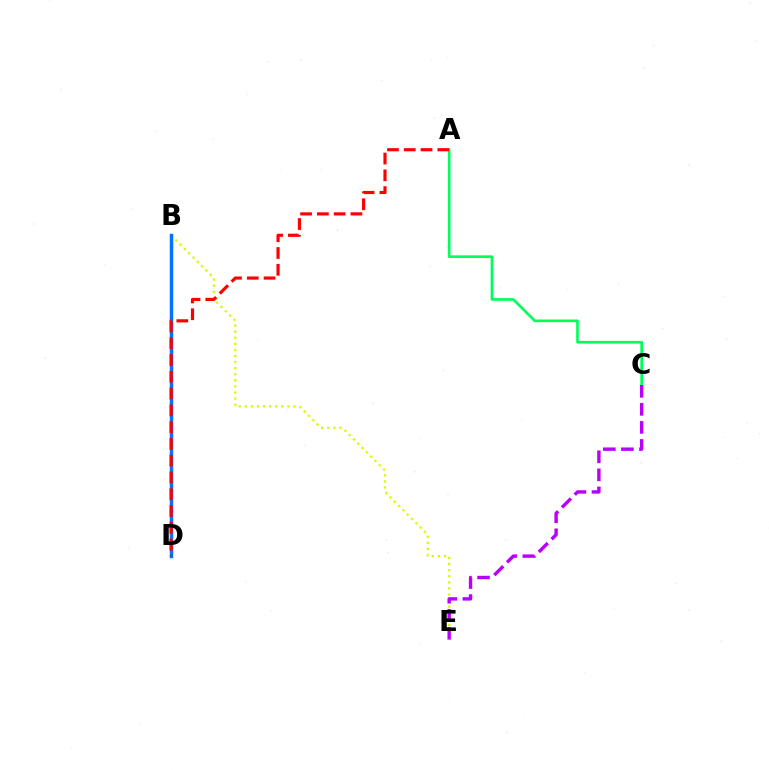{('B', 'E'): [{'color': '#d1ff00', 'line_style': 'dotted', 'thickness': 1.65}], ('B', 'D'): [{'color': '#0074ff', 'line_style': 'solid', 'thickness': 2.5}], ('A', 'C'): [{'color': '#00ff5c', 'line_style': 'solid', 'thickness': 1.92}], ('C', 'E'): [{'color': '#b900ff', 'line_style': 'dashed', 'thickness': 2.45}], ('A', 'D'): [{'color': '#ff0000', 'line_style': 'dashed', 'thickness': 2.28}]}